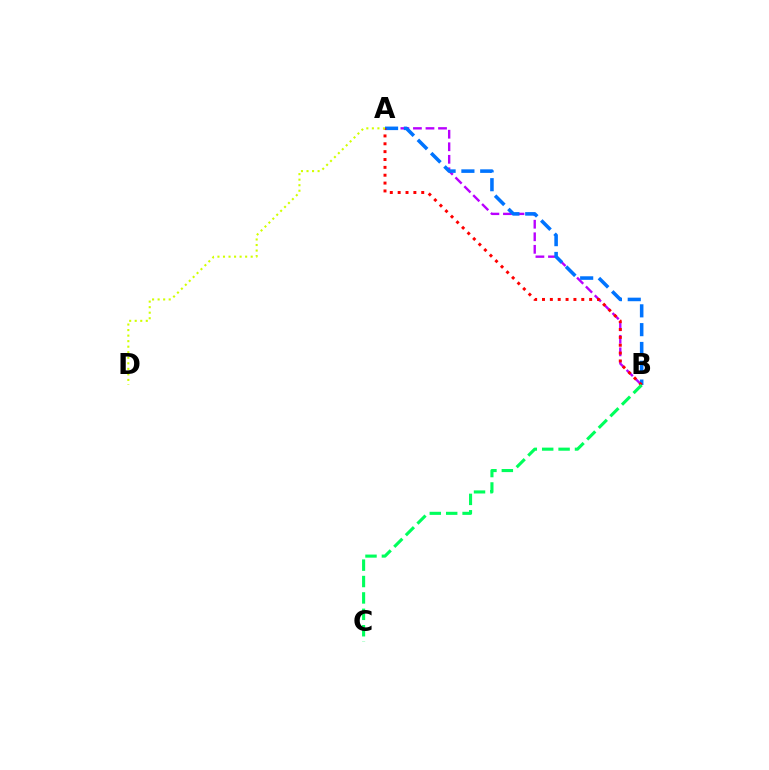{('A', 'B'): [{'color': '#b900ff', 'line_style': 'dashed', 'thickness': 1.7}, {'color': '#0074ff', 'line_style': 'dashed', 'thickness': 2.56}, {'color': '#ff0000', 'line_style': 'dotted', 'thickness': 2.14}], ('A', 'D'): [{'color': '#d1ff00', 'line_style': 'dotted', 'thickness': 1.5}], ('B', 'C'): [{'color': '#00ff5c', 'line_style': 'dashed', 'thickness': 2.23}]}